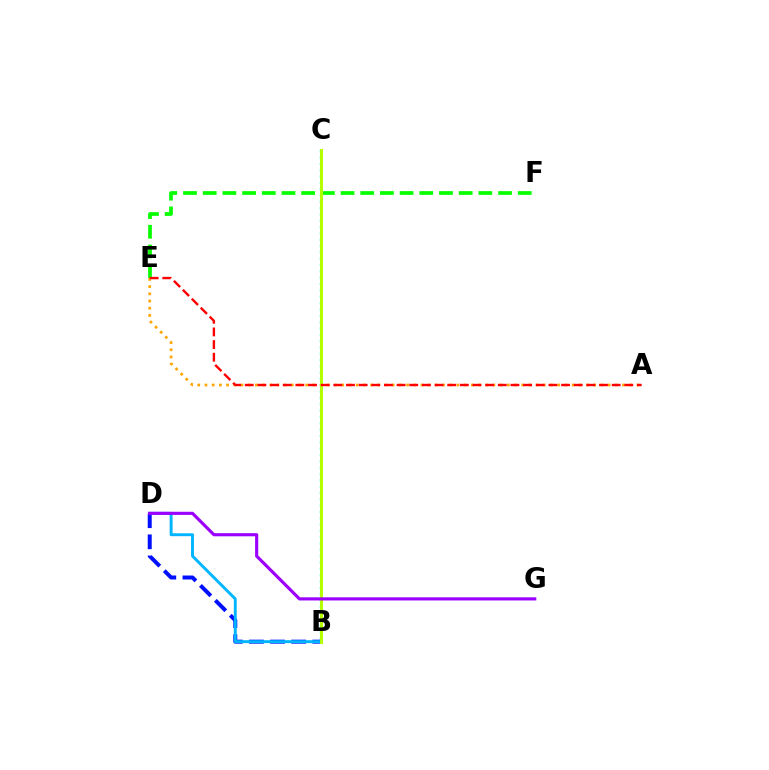{('B', 'C'): [{'color': '#00ff9d', 'line_style': 'dotted', 'thickness': 1.72}, {'color': '#ff00bd', 'line_style': 'solid', 'thickness': 2.0}, {'color': '#b3ff00', 'line_style': 'solid', 'thickness': 2.17}], ('E', 'F'): [{'color': '#08ff00', 'line_style': 'dashed', 'thickness': 2.67}], ('A', 'E'): [{'color': '#ffa500', 'line_style': 'dotted', 'thickness': 1.96}, {'color': '#ff0000', 'line_style': 'dashed', 'thickness': 1.72}], ('B', 'D'): [{'color': '#0010ff', 'line_style': 'dashed', 'thickness': 2.87}, {'color': '#00b5ff', 'line_style': 'solid', 'thickness': 2.1}], ('D', 'G'): [{'color': '#9b00ff', 'line_style': 'solid', 'thickness': 2.26}]}